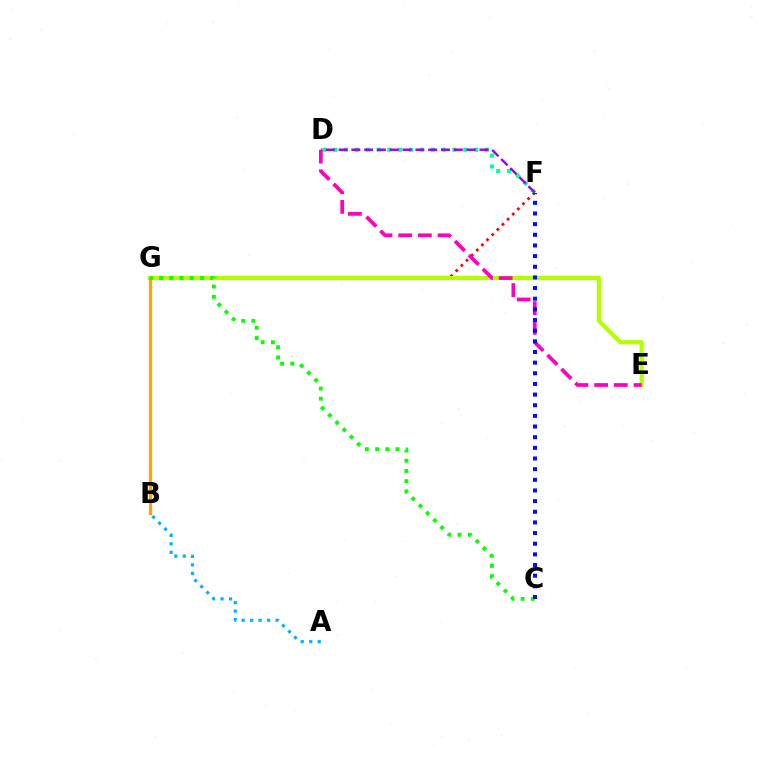{('F', 'G'): [{'color': '#ff0000', 'line_style': 'dotted', 'thickness': 1.97}], ('D', 'F'): [{'color': '#00ff9d', 'line_style': 'dotted', 'thickness': 2.95}, {'color': '#9b00ff', 'line_style': 'dashed', 'thickness': 1.74}], ('E', 'G'): [{'color': '#b3ff00', 'line_style': 'solid', 'thickness': 2.99}], ('B', 'G'): [{'color': '#ffa500', 'line_style': 'solid', 'thickness': 2.35}], ('C', 'G'): [{'color': '#08ff00', 'line_style': 'dotted', 'thickness': 2.77}], ('A', 'B'): [{'color': '#00b5ff', 'line_style': 'dotted', 'thickness': 2.31}], ('D', 'E'): [{'color': '#ff00bd', 'line_style': 'dashed', 'thickness': 2.68}], ('C', 'F'): [{'color': '#0010ff', 'line_style': 'dotted', 'thickness': 2.89}]}